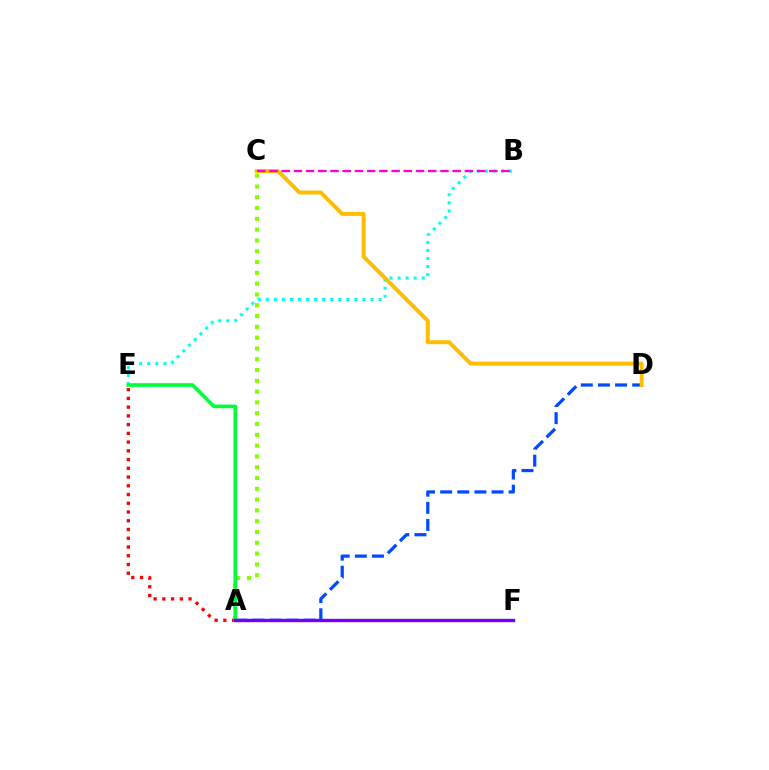{('B', 'E'): [{'color': '#00fff6', 'line_style': 'dotted', 'thickness': 2.19}], ('A', 'D'): [{'color': '#004bff', 'line_style': 'dashed', 'thickness': 2.33}], ('C', 'D'): [{'color': '#ffbd00', 'line_style': 'solid', 'thickness': 2.83}], ('A', 'C'): [{'color': '#84ff00', 'line_style': 'dotted', 'thickness': 2.93}], ('A', 'E'): [{'color': '#ff0000', 'line_style': 'dotted', 'thickness': 2.37}, {'color': '#00ff39', 'line_style': 'solid', 'thickness': 2.62}], ('B', 'C'): [{'color': '#ff00cf', 'line_style': 'dashed', 'thickness': 1.66}], ('A', 'F'): [{'color': '#7200ff', 'line_style': 'solid', 'thickness': 2.43}]}